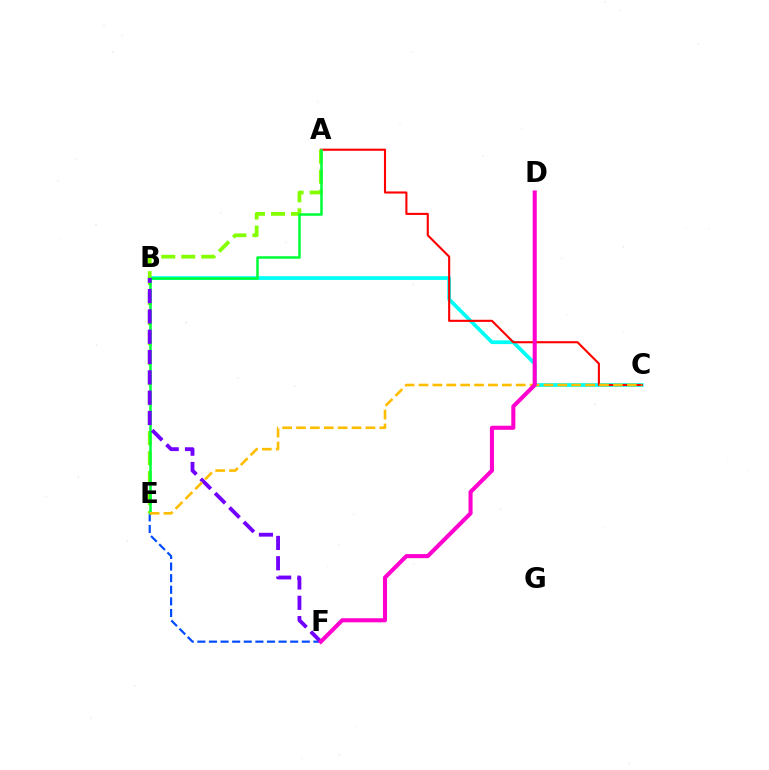{('E', 'F'): [{'color': '#004bff', 'line_style': 'dashed', 'thickness': 1.58}], ('B', 'C'): [{'color': '#00fff6', 'line_style': 'solid', 'thickness': 2.69}], ('A', 'C'): [{'color': '#ff0000', 'line_style': 'solid', 'thickness': 1.52}], ('A', 'E'): [{'color': '#84ff00', 'line_style': 'dashed', 'thickness': 2.72}, {'color': '#00ff39', 'line_style': 'solid', 'thickness': 1.82}], ('B', 'F'): [{'color': '#7200ff', 'line_style': 'dashed', 'thickness': 2.76}], ('C', 'E'): [{'color': '#ffbd00', 'line_style': 'dashed', 'thickness': 1.89}], ('D', 'F'): [{'color': '#ff00cf', 'line_style': 'solid', 'thickness': 2.93}]}